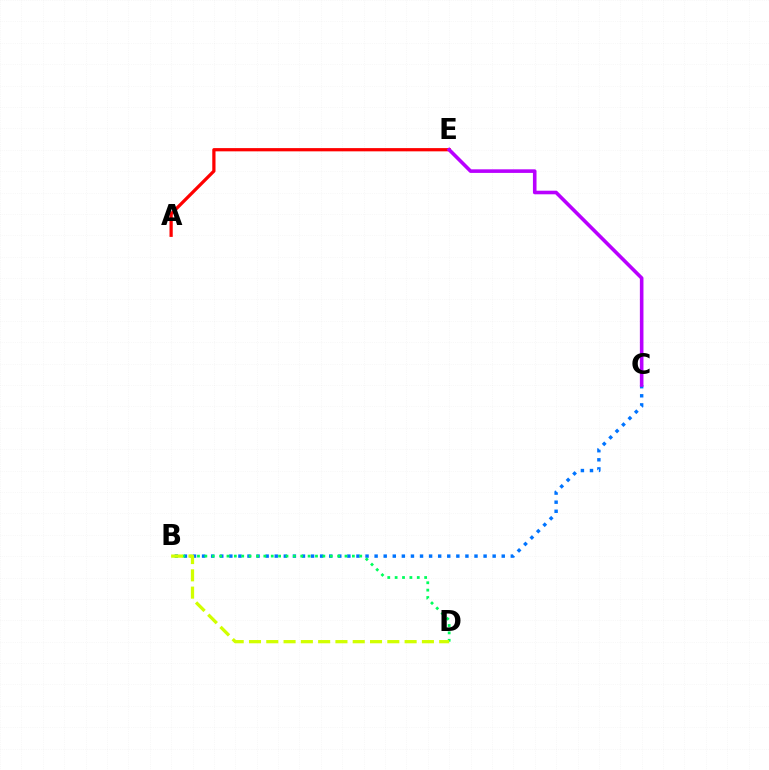{('A', 'E'): [{'color': '#ff0000', 'line_style': 'solid', 'thickness': 2.33}], ('B', 'C'): [{'color': '#0074ff', 'line_style': 'dotted', 'thickness': 2.47}], ('B', 'D'): [{'color': '#00ff5c', 'line_style': 'dotted', 'thickness': 2.0}, {'color': '#d1ff00', 'line_style': 'dashed', 'thickness': 2.35}], ('C', 'E'): [{'color': '#b900ff', 'line_style': 'solid', 'thickness': 2.59}]}